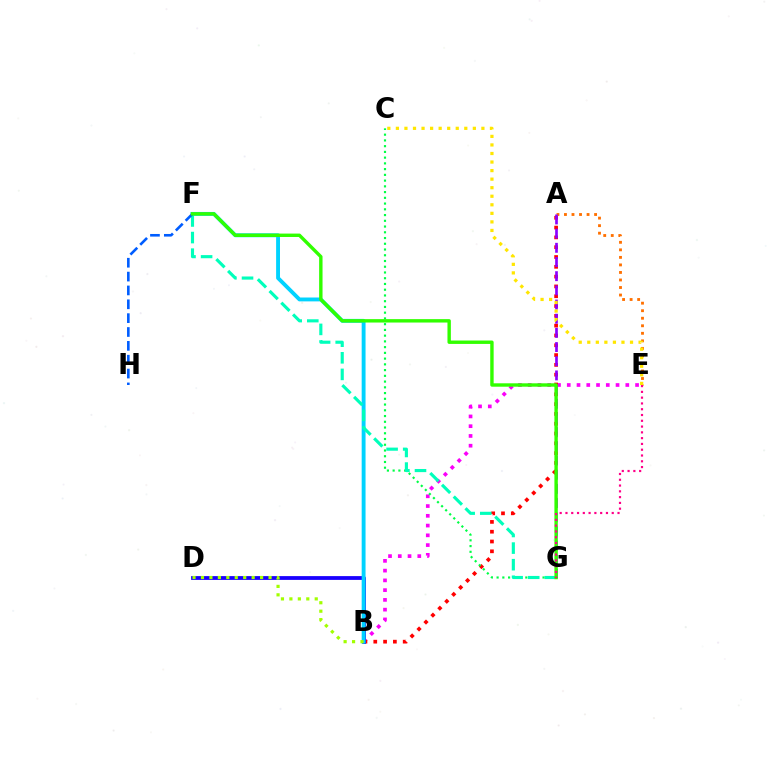{('B', 'E'): [{'color': '#fa00f9', 'line_style': 'dotted', 'thickness': 2.65}], ('A', 'B'): [{'color': '#ff0000', 'line_style': 'dotted', 'thickness': 2.66}], ('B', 'D'): [{'color': '#1900ff', 'line_style': 'solid', 'thickness': 2.73}, {'color': '#a2ff00', 'line_style': 'dotted', 'thickness': 2.3}], ('B', 'F'): [{'color': '#00d3ff', 'line_style': 'solid', 'thickness': 2.79}], ('C', 'G'): [{'color': '#00ff45', 'line_style': 'dotted', 'thickness': 1.56}], ('A', 'E'): [{'color': '#ff7000', 'line_style': 'dotted', 'thickness': 2.05}], ('A', 'G'): [{'color': '#8a00ff', 'line_style': 'dashed', 'thickness': 1.93}], ('F', 'G'): [{'color': '#00ffbb', 'line_style': 'dashed', 'thickness': 2.25}, {'color': '#31ff00', 'line_style': 'solid', 'thickness': 2.45}], ('F', 'H'): [{'color': '#005dff', 'line_style': 'dashed', 'thickness': 1.88}], ('C', 'E'): [{'color': '#ffe600', 'line_style': 'dotted', 'thickness': 2.32}], ('E', 'G'): [{'color': '#ff0088', 'line_style': 'dotted', 'thickness': 1.57}]}